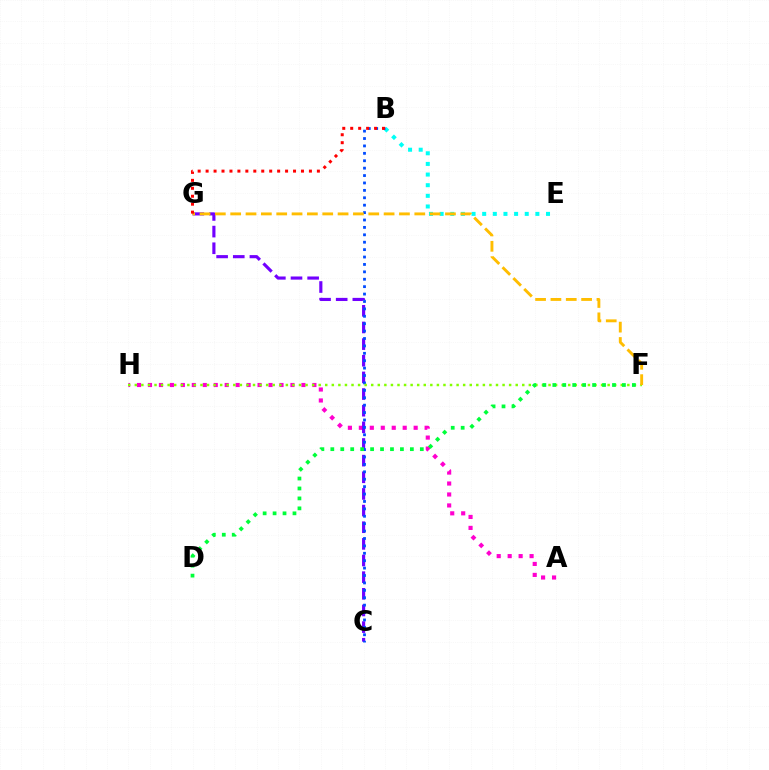{('B', 'E'): [{'color': '#00fff6', 'line_style': 'dotted', 'thickness': 2.89}], ('A', 'H'): [{'color': '#ff00cf', 'line_style': 'dotted', 'thickness': 2.98}], ('C', 'G'): [{'color': '#7200ff', 'line_style': 'dashed', 'thickness': 2.26}], ('B', 'C'): [{'color': '#004bff', 'line_style': 'dotted', 'thickness': 2.01}], ('F', 'H'): [{'color': '#84ff00', 'line_style': 'dotted', 'thickness': 1.78}], ('F', 'G'): [{'color': '#ffbd00', 'line_style': 'dashed', 'thickness': 2.08}], ('D', 'F'): [{'color': '#00ff39', 'line_style': 'dotted', 'thickness': 2.7}], ('B', 'G'): [{'color': '#ff0000', 'line_style': 'dotted', 'thickness': 2.16}]}